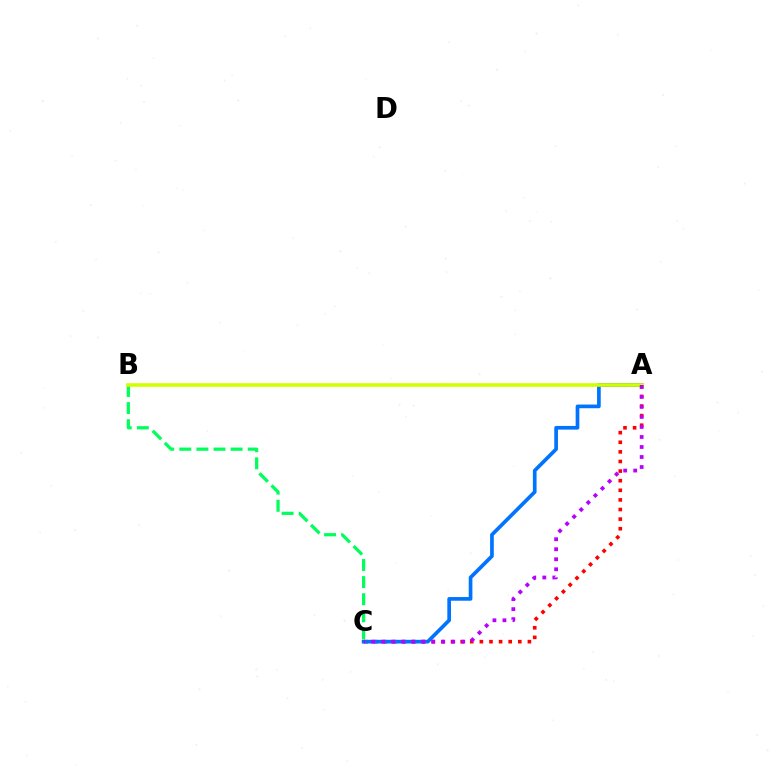{('A', 'C'): [{'color': '#ff0000', 'line_style': 'dotted', 'thickness': 2.61}, {'color': '#0074ff', 'line_style': 'solid', 'thickness': 2.65}, {'color': '#b900ff', 'line_style': 'dotted', 'thickness': 2.72}], ('B', 'C'): [{'color': '#00ff5c', 'line_style': 'dashed', 'thickness': 2.32}], ('A', 'B'): [{'color': '#d1ff00', 'line_style': 'solid', 'thickness': 2.61}]}